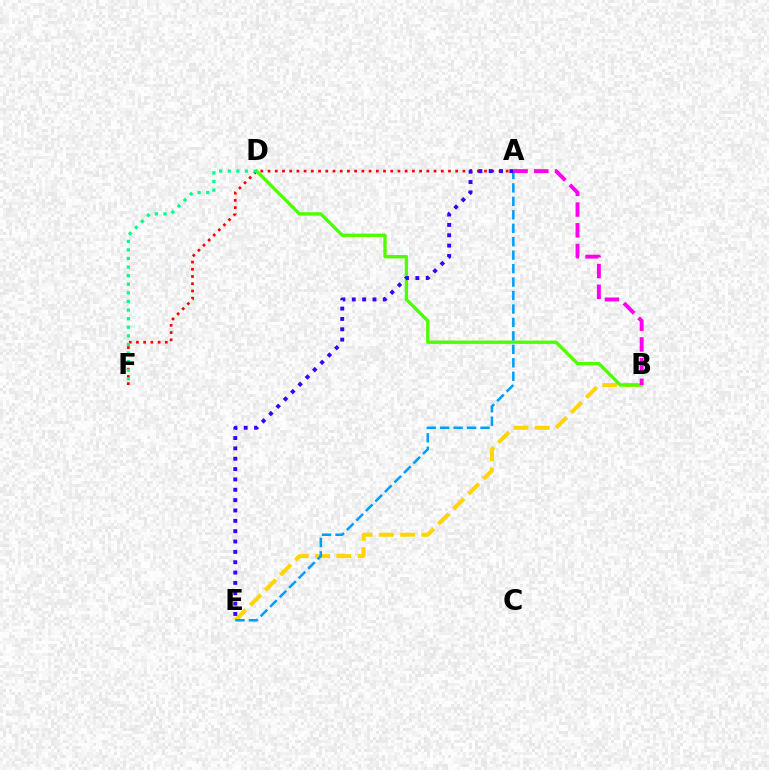{('B', 'E'): [{'color': '#ffd500', 'line_style': 'dashed', 'thickness': 2.89}], ('A', 'F'): [{'color': '#ff0000', 'line_style': 'dotted', 'thickness': 1.96}], ('B', 'D'): [{'color': '#4fff00', 'line_style': 'solid', 'thickness': 2.4}], ('D', 'F'): [{'color': '#00ff86', 'line_style': 'dotted', 'thickness': 2.33}], ('A', 'B'): [{'color': '#ff00ed', 'line_style': 'dashed', 'thickness': 2.81}], ('A', 'E'): [{'color': '#009eff', 'line_style': 'dashed', 'thickness': 1.83}, {'color': '#3700ff', 'line_style': 'dotted', 'thickness': 2.81}]}